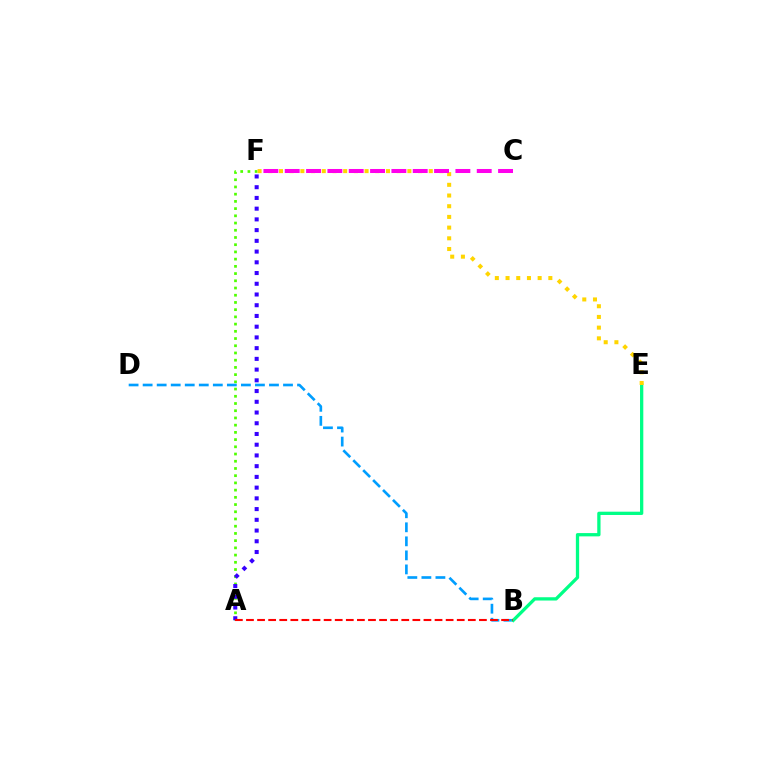{('A', 'F'): [{'color': '#4fff00', 'line_style': 'dotted', 'thickness': 1.96}, {'color': '#3700ff', 'line_style': 'dotted', 'thickness': 2.92}], ('B', 'D'): [{'color': '#009eff', 'line_style': 'dashed', 'thickness': 1.91}], ('B', 'E'): [{'color': '#00ff86', 'line_style': 'solid', 'thickness': 2.36}], ('E', 'F'): [{'color': '#ffd500', 'line_style': 'dotted', 'thickness': 2.91}], ('A', 'B'): [{'color': '#ff0000', 'line_style': 'dashed', 'thickness': 1.51}], ('C', 'F'): [{'color': '#ff00ed', 'line_style': 'dashed', 'thickness': 2.9}]}